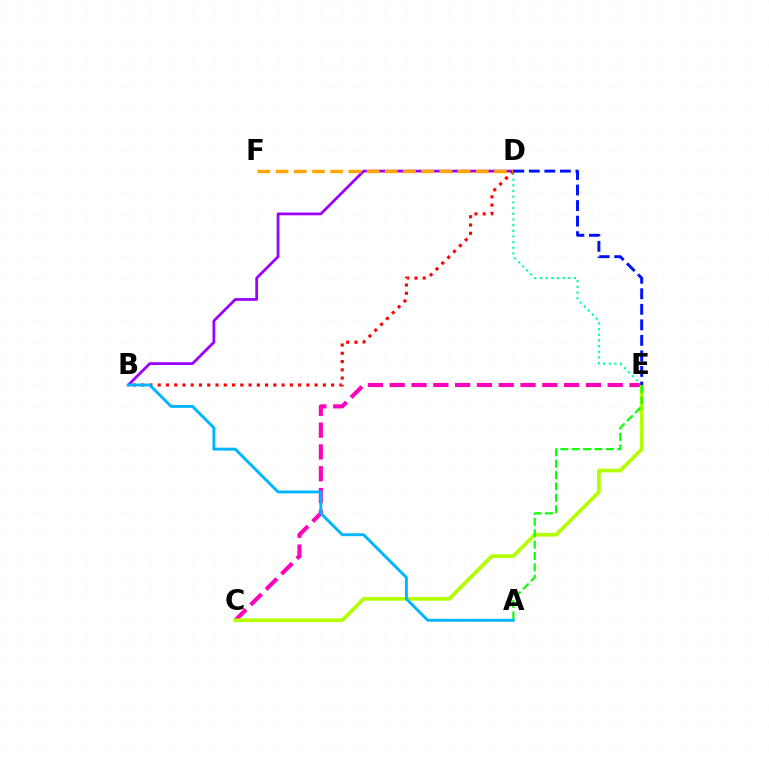{('C', 'E'): [{'color': '#ff00bd', 'line_style': 'dashed', 'thickness': 2.96}, {'color': '#b3ff00', 'line_style': 'solid', 'thickness': 2.66}], ('B', 'D'): [{'color': '#9b00ff', 'line_style': 'solid', 'thickness': 1.99}, {'color': '#ff0000', 'line_style': 'dotted', 'thickness': 2.24}], ('D', 'E'): [{'color': '#00ff9d', 'line_style': 'dotted', 'thickness': 1.54}, {'color': '#0010ff', 'line_style': 'dashed', 'thickness': 2.11}], ('D', 'F'): [{'color': '#ffa500', 'line_style': 'dashed', 'thickness': 2.47}], ('A', 'B'): [{'color': '#00b5ff', 'line_style': 'solid', 'thickness': 2.09}], ('A', 'E'): [{'color': '#08ff00', 'line_style': 'dashed', 'thickness': 1.54}]}